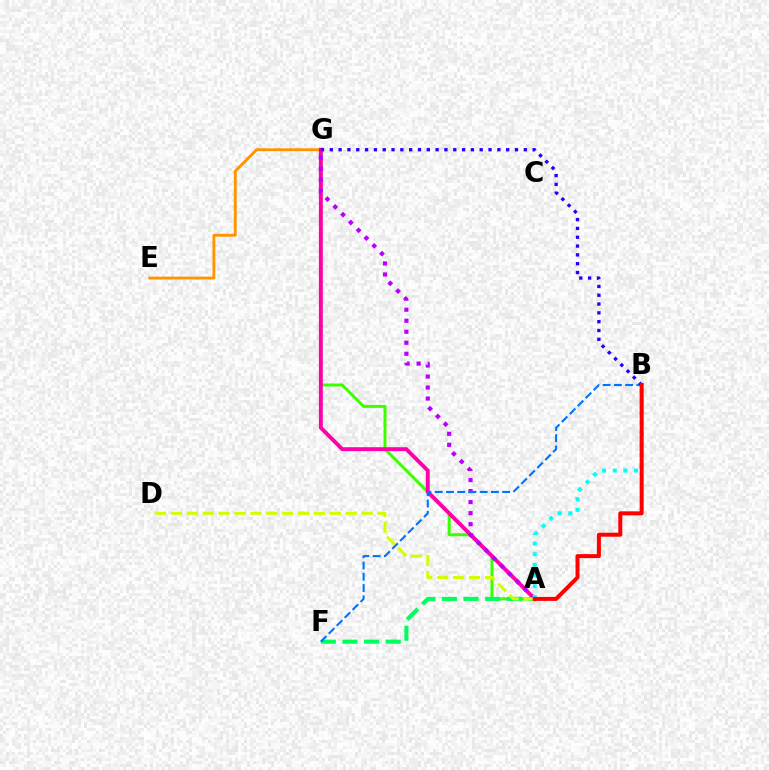{('A', 'G'): [{'color': '#3dff00', 'line_style': 'solid', 'thickness': 2.16}, {'color': '#ff00ac', 'line_style': 'solid', 'thickness': 2.81}, {'color': '#b900ff', 'line_style': 'dotted', 'thickness': 3.0}], ('E', 'G'): [{'color': '#ff9400', 'line_style': 'solid', 'thickness': 2.06}], ('A', 'F'): [{'color': '#00ff5c', 'line_style': 'dashed', 'thickness': 2.94}], ('B', 'F'): [{'color': '#0074ff', 'line_style': 'dashed', 'thickness': 1.53}], ('B', 'G'): [{'color': '#2500ff', 'line_style': 'dotted', 'thickness': 2.4}], ('A', 'D'): [{'color': '#d1ff00', 'line_style': 'dashed', 'thickness': 2.16}], ('A', 'B'): [{'color': '#00fff6', 'line_style': 'dotted', 'thickness': 2.9}, {'color': '#ff0000', 'line_style': 'solid', 'thickness': 2.87}]}